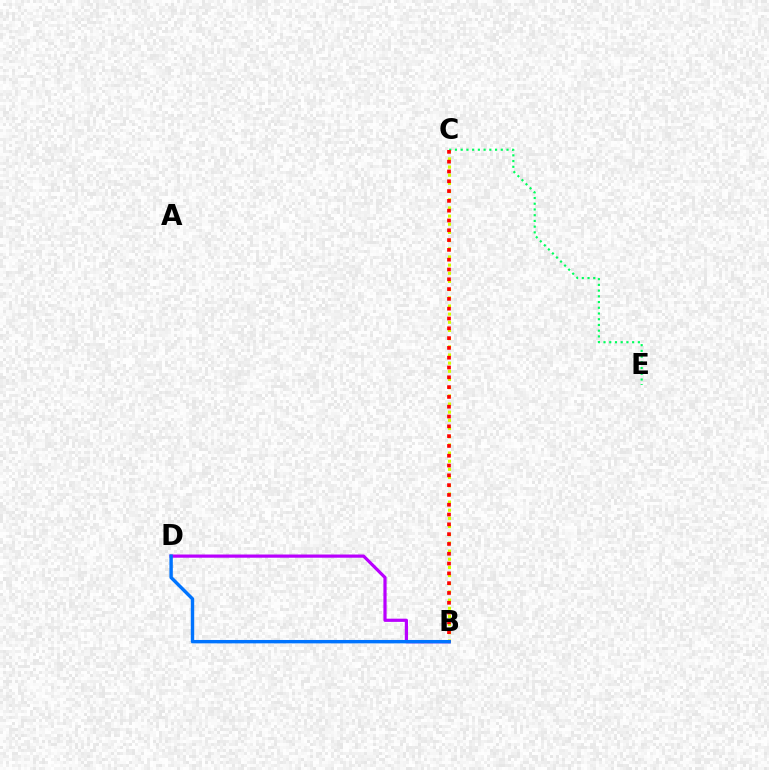{('B', 'D'): [{'color': '#b900ff', 'line_style': 'solid', 'thickness': 2.3}, {'color': '#0074ff', 'line_style': 'solid', 'thickness': 2.45}], ('C', 'E'): [{'color': '#00ff5c', 'line_style': 'dotted', 'thickness': 1.56}], ('B', 'C'): [{'color': '#d1ff00', 'line_style': 'dotted', 'thickness': 2.22}, {'color': '#ff0000', 'line_style': 'dotted', 'thickness': 2.66}]}